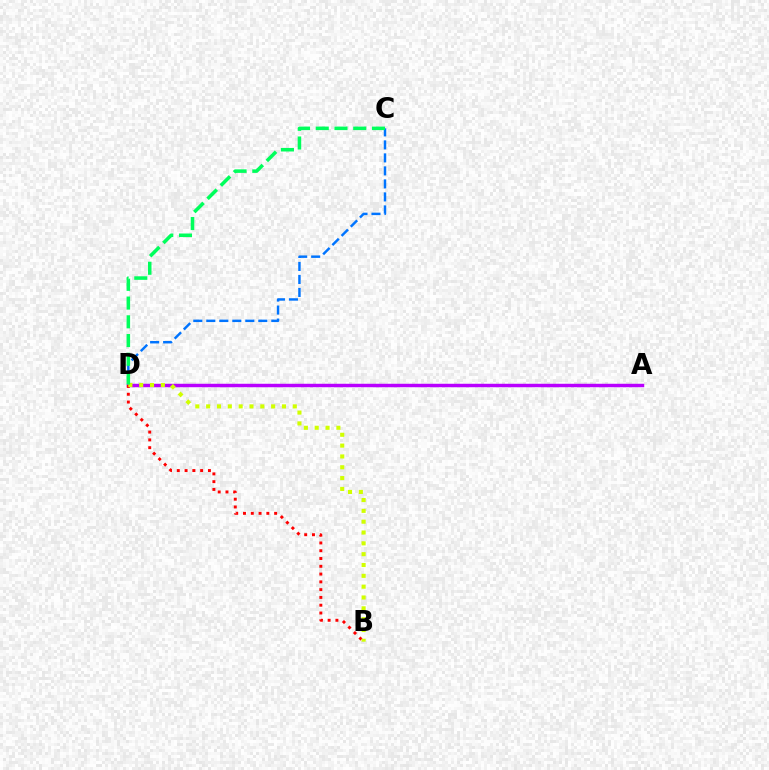{('C', 'D'): [{'color': '#0074ff', 'line_style': 'dashed', 'thickness': 1.77}, {'color': '#00ff5c', 'line_style': 'dashed', 'thickness': 2.55}], ('A', 'D'): [{'color': '#b900ff', 'line_style': 'solid', 'thickness': 2.48}], ('B', 'D'): [{'color': '#ff0000', 'line_style': 'dotted', 'thickness': 2.12}, {'color': '#d1ff00', 'line_style': 'dotted', 'thickness': 2.94}]}